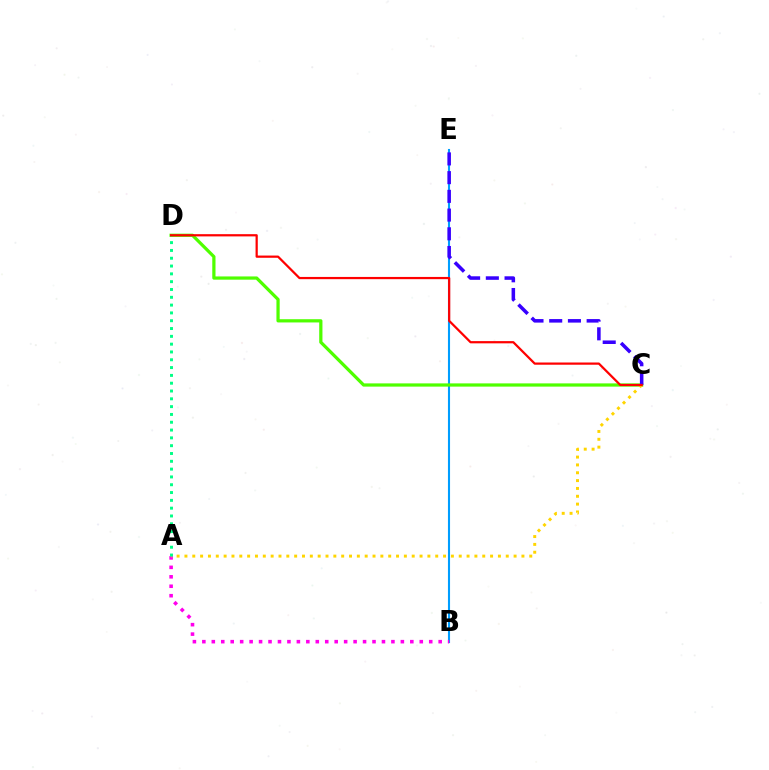{('B', 'E'): [{'color': '#009eff', 'line_style': 'solid', 'thickness': 1.52}], ('A', 'B'): [{'color': '#ff00ed', 'line_style': 'dotted', 'thickness': 2.57}], ('C', 'D'): [{'color': '#4fff00', 'line_style': 'solid', 'thickness': 2.33}, {'color': '#ff0000', 'line_style': 'solid', 'thickness': 1.61}], ('A', 'C'): [{'color': '#ffd500', 'line_style': 'dotted', 'thickness': 2.13}], ('C', 'E'): [{'color': '#3700ff', 'line_style': 'dashed', 'thickness': 2.54}], ('A', 'D'): [{'color': '#00ff86', 'line_style': 'dotted', 'thickness': 2.12}]}